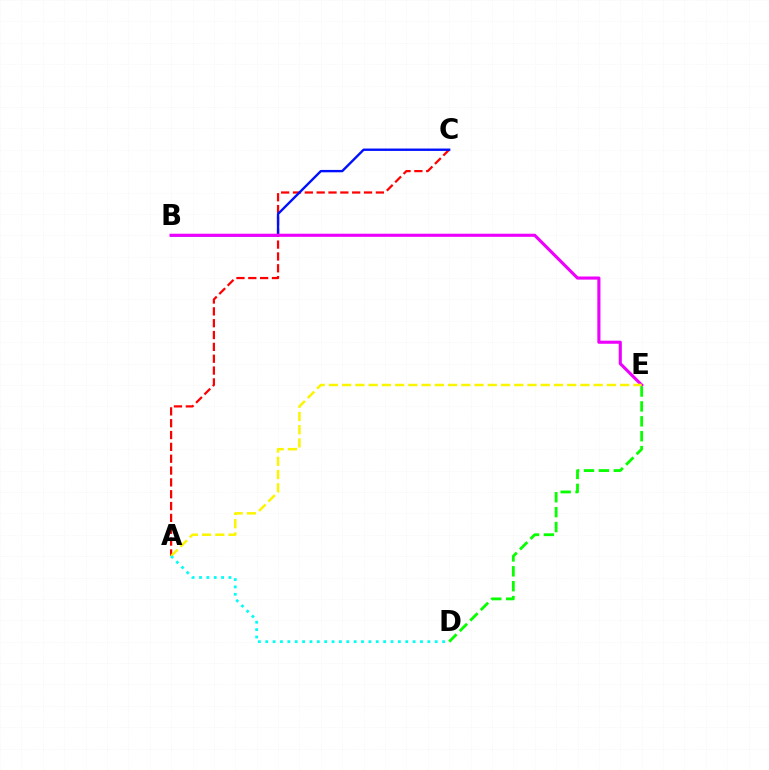{('A', 'C'): [{'color': '#ff0000', 'line_style': 'dashed', 'thickness': 1.61}], ('B', 'C'): [{'color': '#0010ff', 'line_style': 'solid', 'thickness': 1.71}], ('B', 'E'): [{'color': '#ee00ff', 'line_style': 'solid', 'thickness': 2.24}], ('A', 'E'): [{'color': '#fcf500', 'line_style': 'dashed', 'thickness': 1.8}], ('D', 'E'): [{'color': '#08ff00', 'line_style': 'dashed', 'thickness': 2.02}], ('A', 'D'): [{'color': '#00fff6', 'line_style': 'dotted', 'thickness': 2.0}]}